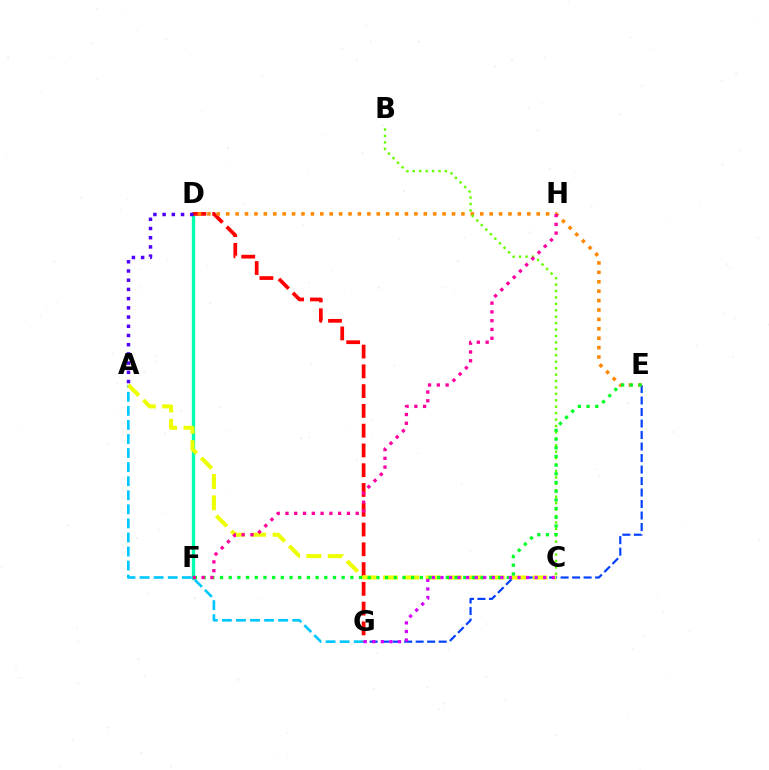{('A', 'G'): [{'color': '#00c7ff', 'line_style': 'dashed', 'thickness': 1.91}], ('D', 'F'): [{'color': '#00ffaf', 'line_style': 'solid', 'thickness': 2.44}], ('E', 'G'): [{'color': '#003fff', 'line_style': 'dashed', 'thickness': 1.56}], ('D', 'G'): [{'color': '#ff0000', 'line_style': 'dashed', 'thickness': 2.69}], ('D', 'E'): [{'color': '#ff8800', 'line_style': 'dotted', 'thickness': 2.56}], ('A', 'C'): [{'color': '#eeff00', 'line_style': 'dashed', 'thickness': 2.9}], ('B', 'C'): [{'color': '#66ff00', 'line_style': 'dotted', 'thickness': 1.75}], ('E', 'F'): [{'color': '#00ff27', 'line_style': 'dotted', 'thickness': 2.36}], ('C', 'G'): [{'color': '#d600ff', 'line_style': 'dotted', 'thickness': 2.33}], ('A', 'D'): [{'color': '#4f00ff', 'line_style': 'dotted', 'thickness': 2.5}], ('F', 'H'): [{'color': '#ff00a0', 'line_style': 'dotted', 'thickness': 2.39}]}